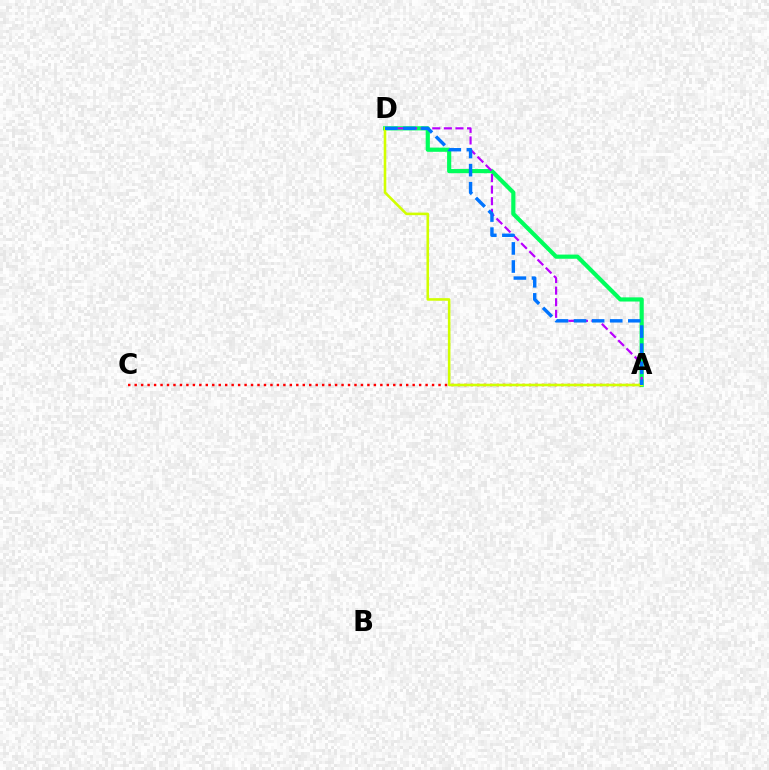{('A', 'D'): [{'color': '#00ff5c', 'line_style': 'solid', 'thickness': 3.0}, {'color': '#b900ff', 'line_style': 'dashed', 'thickness': 1.58}, {'color': '#d1ff00', 'line_style': 'solid', 'thickness': 1.86}, {'color': '#0074ff', 'line_style': 'dashed', 'thickness': 2.46}], ('A', 'C'): [{'color': '#ff0000', 'line_style': 'dotted', 'thickness': 1.76}]}